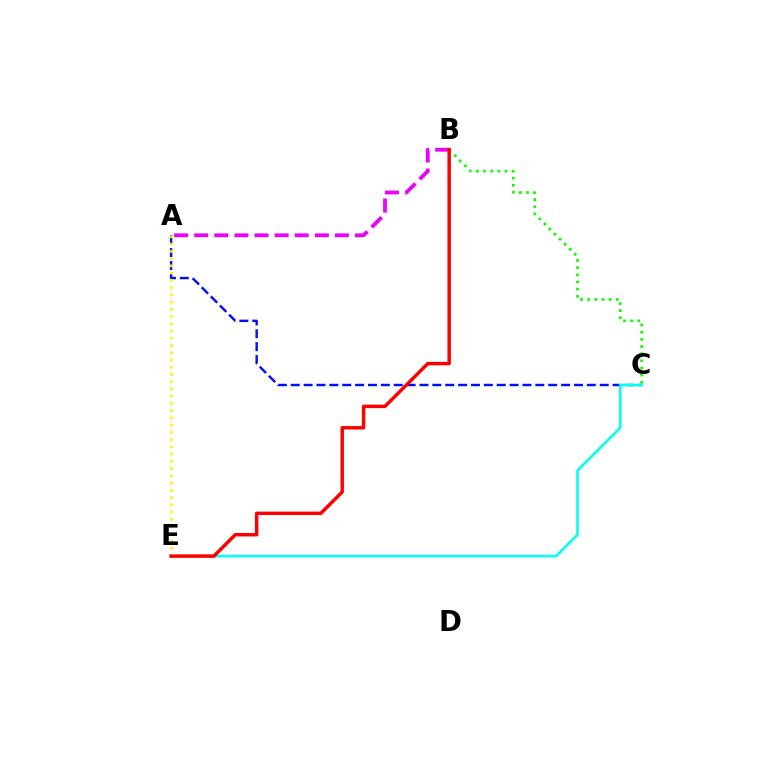{('A', 'C'): [{'color': '#0010ff', 'line_style': 'dashed', 'thickness': 1.75}], ('C', 'E'): [{'color': '#00fff6', 'line_style': 'solid', 'thickness': 1.84}], ('A', 'E'): [{'color': '#fcf500', 'line_style': 'dotted', 'thickness': 1.97}], ('A', 'B'): [{'color': '#ee00ff', 'line_style': 'dashed', 'thickness': 2.73}], ('B', 'C'): [{'color': '#08ff00', 'line_style': 'dotted', 'thickness': 1.94}], ('B', 'E'): [{'color': '#ff0000', 'line_style': 'solid', 'thickness': 2.49}]}